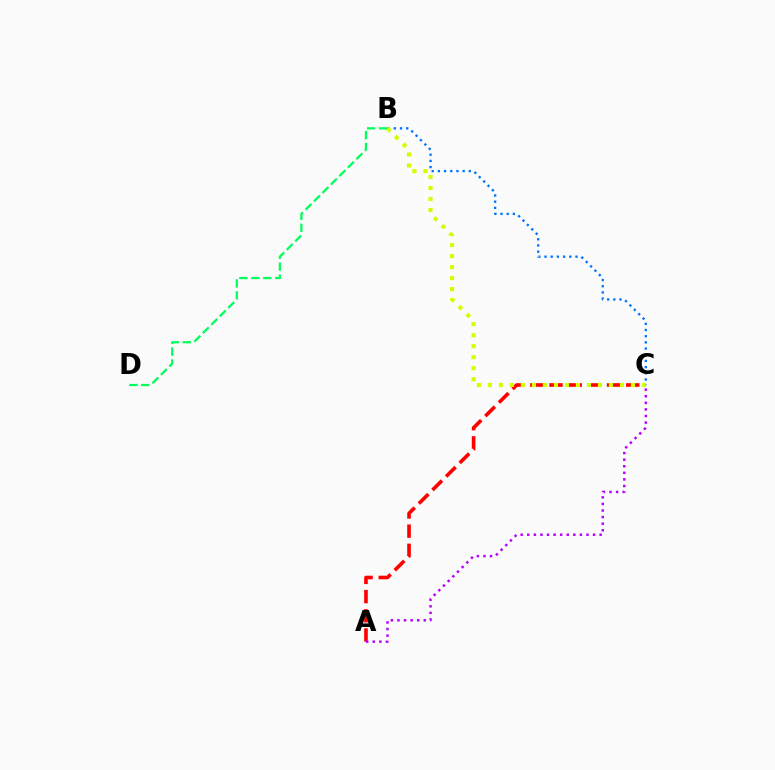{('B', 'C'): [{'color': '#0074ff', 'line_style': 'dotted', 'thickness': 1.68}, {'color': '#d1ff00', 'line_style': 'dotted', 'thickness': 2.99}], ('A', 'C'): [{'color': '#ff0000', 'line_style': 'dashed', 'thickness': 2.61}, {'color': '#b900ff', 'line_style': 'dotted', 'thickness': 1.79}], ('B', 'D'): [{'color': '#00ff5c', 'line_style': 'dashed', 'thickness': 1.62}]}